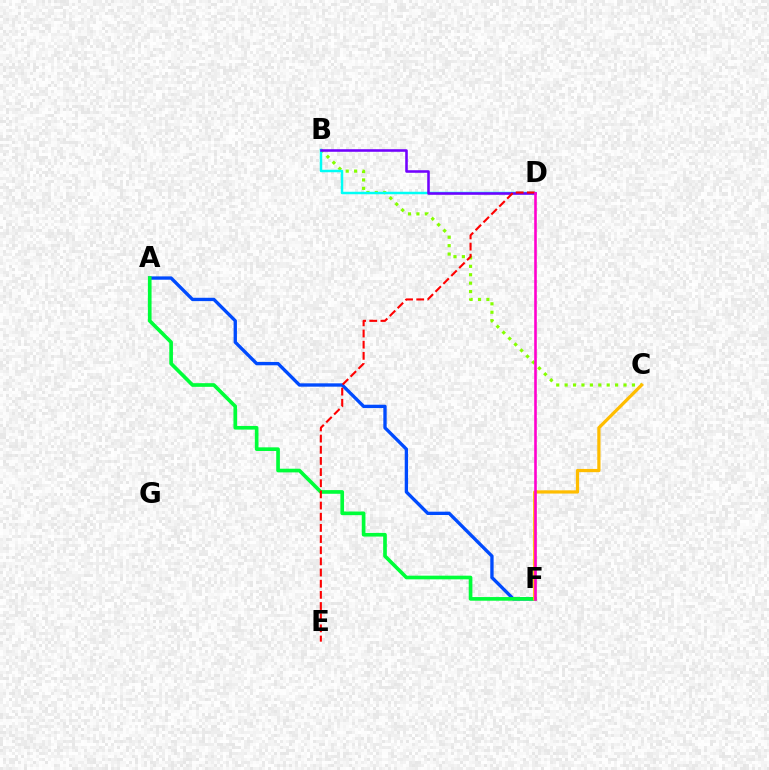{('B', 'C'): [{'color': '#84ff00', 'line_style': 'dotted', 'thickness': 2.29}], ('A', 'F'): [{'color': '#004bff', 'line_style': 'solid', 'thickness': 2.4}, {'color': '#00ff39', 'line_style': 'solid', 'thickness': 2.64}], ('B', 'D'): [{'color': '#00fff6', 'line_style': 'solid', 'thickness': 1.78}, {'color': '#7200ff', 'line_style': 'solid', 'thickness': 1.84}], ('C', 'F'): [{'color': '#ffbd00', 'line_style': 'solid', 'thickness': 2.32}], ('D', 'E'): [{'color': '#ff0000', 'line_style': 'dashed', 'thickness': 1.52}], ('D', 'F'): [{'color': '#ff00cf', 'line_style': 'solid', 'thickness': 1.87}]}